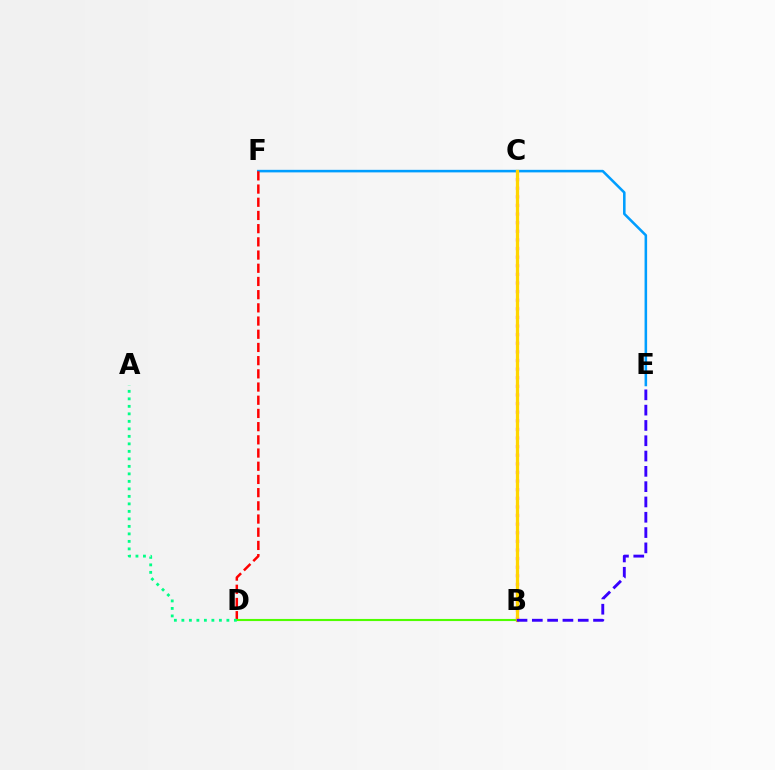{('E', 'F'): [{'color': '#009eff', 'line_style': 'solid', 'thickness': 1.84}], ('D', 'F'): [{'color': '#ff0000', 'line_style': 'dashed', 'thickness': 1.79}], ('B', 'D'): [{'color': '#4fff00', 'line_style': 'solid', 'thickness': 1.52}], ('A', 'D'): [{'color': '#00ff86', 'line_style': 'dotted', 'thickness': 2.04}], ('B', 'C'): [{'color': '#ff00ed', 'line_style': 'dotted', 'thickness': 2.34}, {'color': '#ffd500', 'line_style': 'solid', 'thickness': 2.36}], ('B', 'E'): [{'color': '#3700ff', 'line_style': 'dashed', 'thickness': 2.08}]}